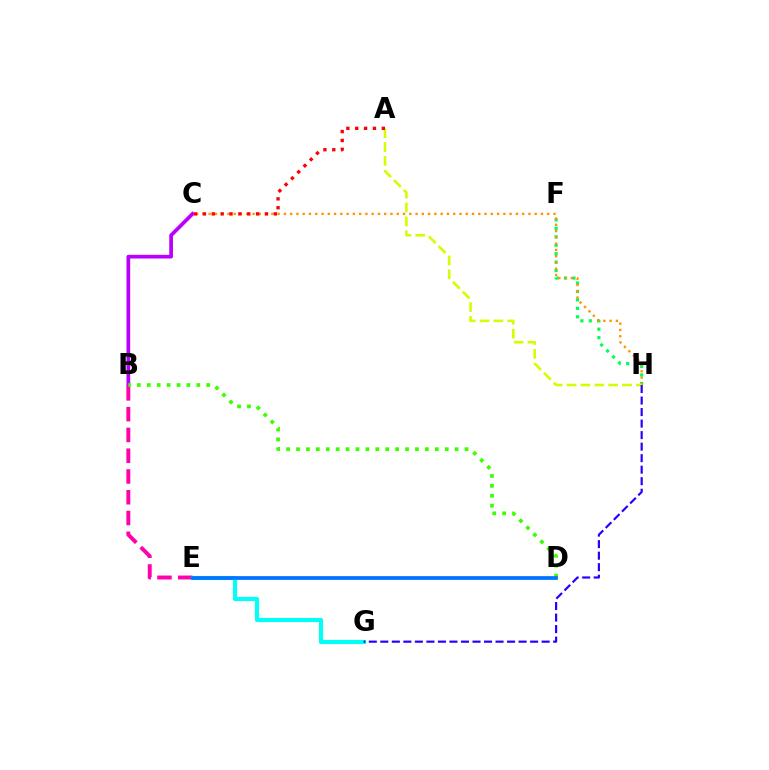{('F', 'H'): [{'color': '#00ff5c', 'line_style': 'dotted', 'thickness': 2.3}], ('B', 'C'): [{'color': '#b900ff', 'line_style': 'solid', 'thickness': 2.67}], ('C', 'H'): [{'color': '#ff9400', 'line_style': 'dotted', 'thickness': 1.7}], ('B', 'E'): [{'color': '#ff00ac', 'line_style': 'dashed', 'thickness': 2.82}], ('B', 'D'): [{'color': '#3dff00', 'line_style': 'dotted', 'thickness': 2.69}], ('A', 'H'): [{'color': '#d1ff00', 'line_style': 'dashed', 'thickness': 1.88}], ('E', 'G'): [{'color': '#00fff6', 'line_style': 'solid', 'thickness': 2.98}], ('D', 'E'): [{'color': '#0074ff', 'line_style': 'solid', 'thickness': 2.69}], ('G', 'H'): [{'color': '#2500ff', 'line_style': 'dashed', 'thickness': 1.57}], ('A', 'C'): [{'color': '#ff0000', 'line_style': 'dotted', 'thickness': 2.41}]}